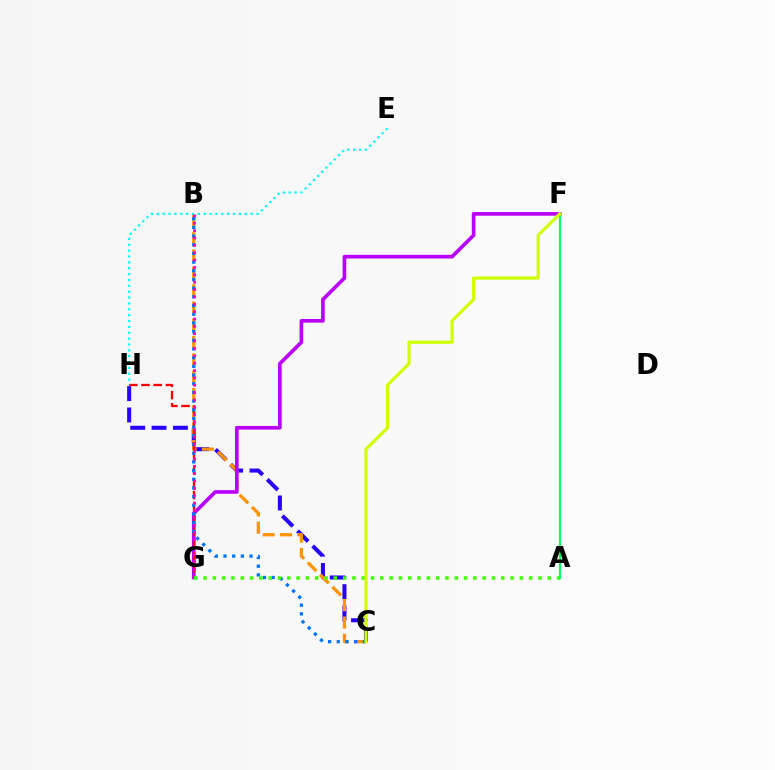{('C', 'H'): [{'color': '#2500ff', 'line_style': 'dashed', 'thickness': 2.9}], ('B', 'C'): [{'color': '#ff9400', 'line_style': 'dashed', 'thickness': 2.35}, {'color': '#0074ff', 'line_style': 'dotted', 'thickness': 2.36}], ('F', 'G'): [{'color': '#b900ff', 'line_style': 'solid', 'thickness': 2.62}], ('G', 'H'): [{'color': '#ff0000', 'line_style': 'dashed', 'thickness': 1.66}], ('E', 'H'): [{'color': '#00fff6', 'line_style': 'dotted', 'thickness': 1.59}], ('B', 'G'): [{'color': '#ff00ac', 'line_style': 'dotted', 'thickness': 2.0}], ('A', 'G'): [{'color': '#3dff00', 'line_style': 'dotted', 'thickness': 2.53}], ('A', 'F'): [{'color': '#00ff5c', 'line_style': 'solid', 'thickness': 1.55}], ('C', 'F'): [{'color': '#d1ff00', 'line_style': 'solid', 'thickness': 2.28}]}